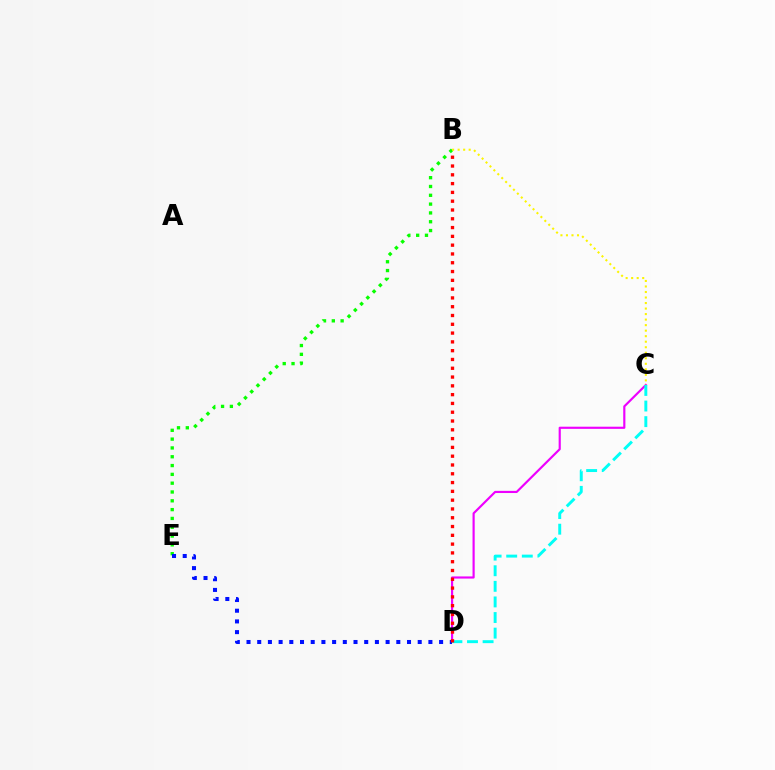{('C', 'D'): [{'color': '#ee00ff', 'line_style': 'solid', 'thickness': 1.56}, {'color': '#00fff6', 'line_style': 'dashed', 'thickness': 2.12}], ('B', 'E'): [{'color': '#08ff00', 'line_style': 'dotted', 'thickness': 2.39}], ('B', 'C'): [{'color': '#fcf500', 'line_style': 'dotted', 'thickness': 1.5}], ('D', 'E'): [{'color': '#0010ff', 'line_style': 'dotted', 'thickness': 2.91}], ('B', 'D'): [{'color': '#ff0000', 'line_style': 'dotted', 'thickness': 2.39}]}